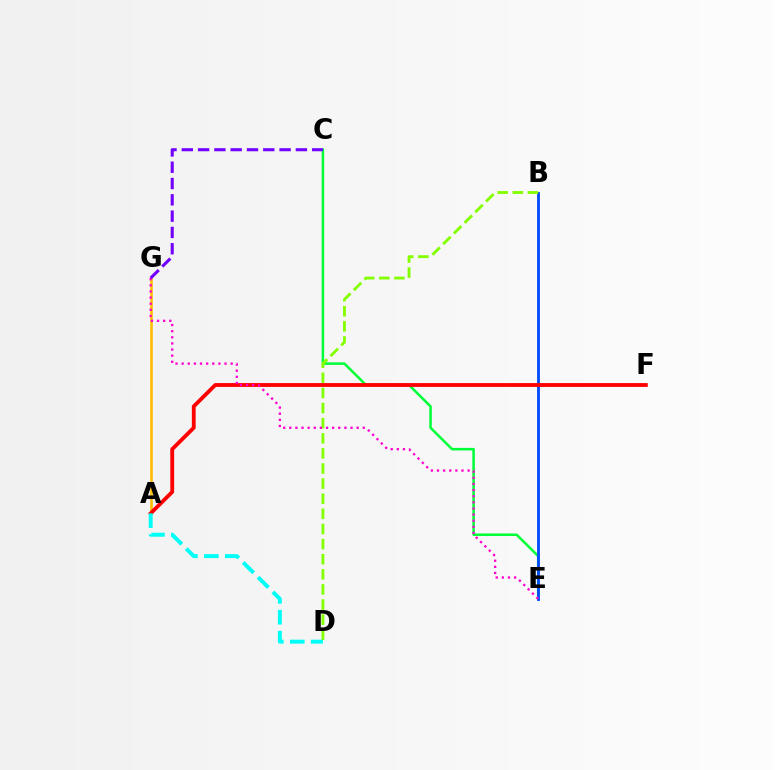{('C', 'E'): [{'color': '#00ff39', 'line_style': 'solid', 'thickness': 1.83}], ('A', 'G'): [{'color': '#ffbd00', 'line_style': 'solid', 'thickness': 1.88}], ('B', 'E'): [{'color': '#004bff', 'line_style': 'solid', 'thickness': 2.04}], ('B', 'D'): [{'color': '#84ff00', 'line_style': 'dashed', 'thickness': 2.05}], ('A', 'F'): [{'color': '#ff0000', 'line_style': 'solid', 'thickness': 2.75}], ('E', 'G'): [{'color': '#ff00cf', 'line_style': 'dotted', 'thickness': 1.66}], ('A', 'D'): [{'color': '#00fff6', 'line_style': 'dashed', 'thickness': 2.84}], ('C', 'G'): [{'color': '#7200ff', 'line_style': 'dashed', 'thickness': 2.21}]}